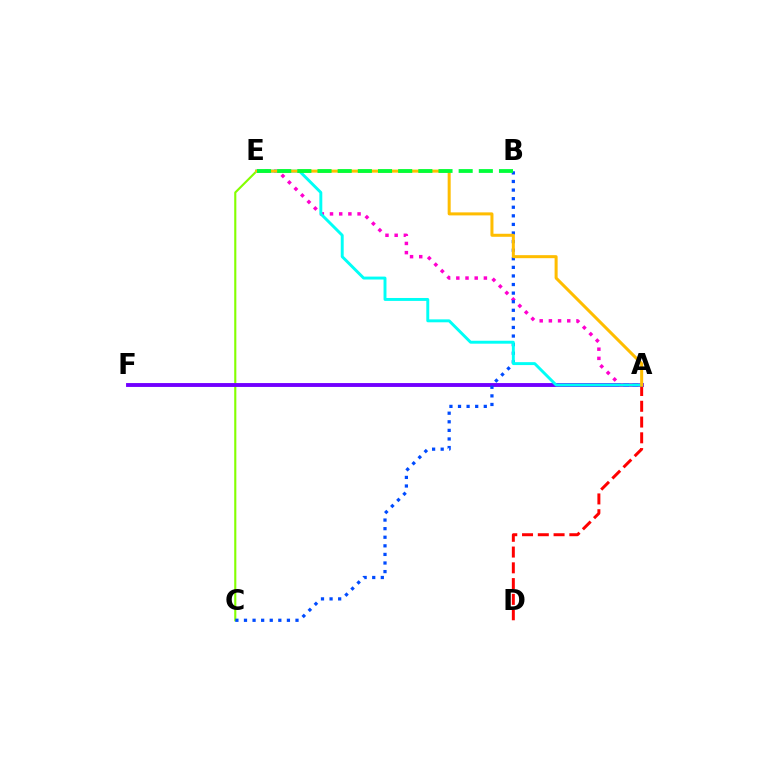{('C', 'E'): [{'color': '#84ff00', 'line_style': 'solid', 'thickness': 1.53}], ('A', 'F'): [{'color': '#7200ff', 'line_style': 'solid', 'thickness': 2.79}], ('A', 'E'): [{'color': '#ff00cf', 'line_style': 'dotted', 'thickness': 2.5}, {'color': '#00fff6', 'line_style': 'solid', 'thickness': 2.11}, {'color': '#ffbd00', 'line_style': 'solid', 'thickness': 2.18}], ('A', 'D'): [{'color': '#ff0000', 'line_style': 'dashed', 'thickness': 2.14}], ('B', 'C'): [{'color': '#004bff', 'line_style': 'dotted', 'thickness': 2.33}], ('B', 'E'): [{'color': '#00ff39', 'line_style': 'dashed', 'thickness': 2.74}]}